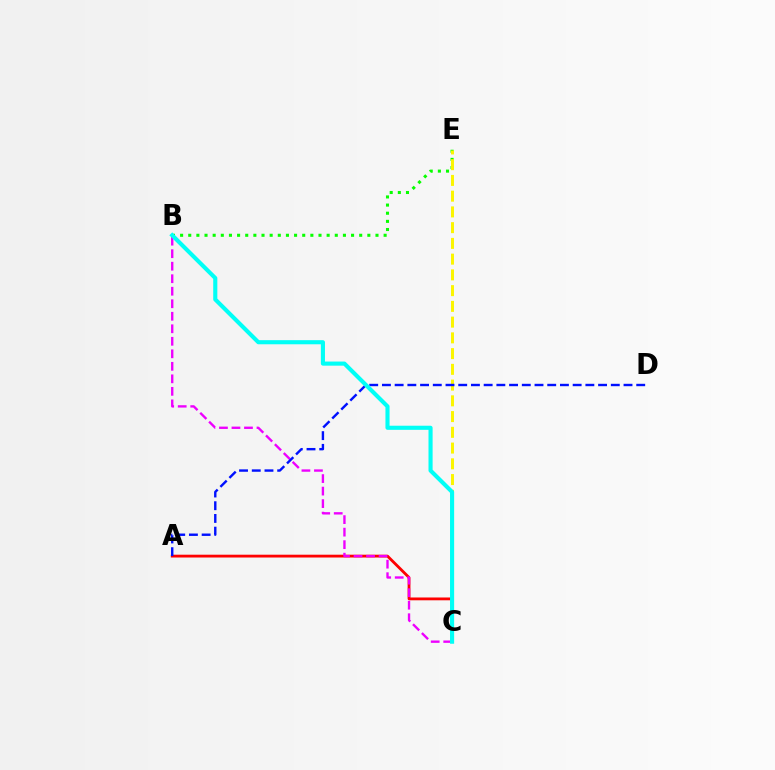{('B', 'E'): [{'color': '#08ff00', 'line_style': 'dotted', 'thickness': 2.21}], ('C', 'E'): [{'color': '#fcf500', 'line_style': 'dashed', 'thickness': 2.14}], ('A', 'C'): [{'color': '#ff0000', 'line_style': 'solid', 'thickness': 2.02}], ('B', 'C'): [{'color': '#ee00ff', 'line_style': 'dashed', 'thickness': 1.7}, {'color': '#00fff6', 'line_style': 'solid', 'thickness': 2.96}], ('A', 'D'): [{'color': '#0010ff', 'line_style': 'dashed', 'thickness': 1.73}]}